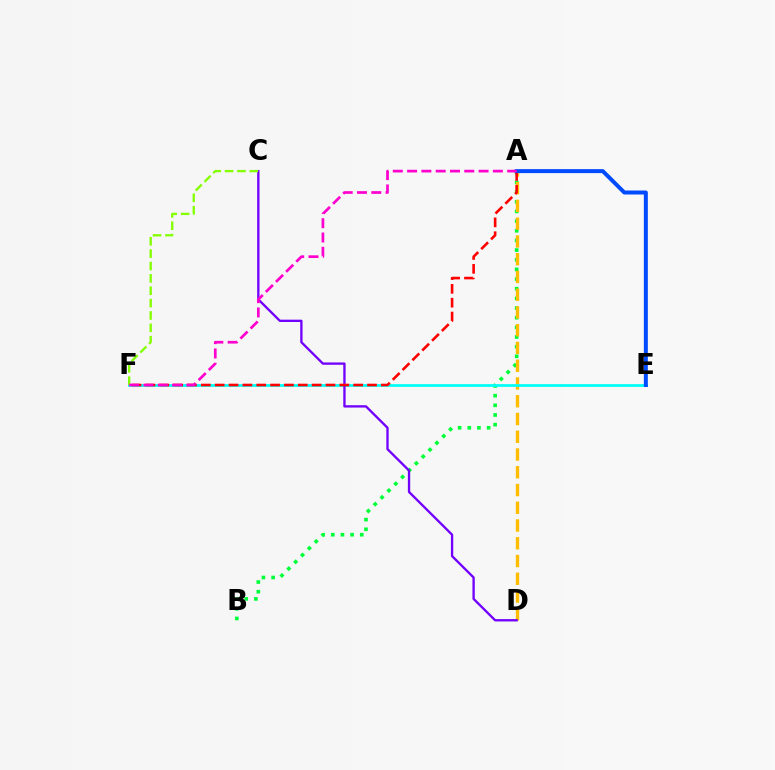{('A', 'B'): [{'color': '#00ff39', 'line_style': 'dotted', 'thickness': 2.62}], ('A', 'D'): [{'color': '#ffbd00', 'line_style': 'dashed', 'thickness': 2.41}], ('E', 'F'): [{'color': '#00fff6', 'line_style': 'solid', 'thickness': 1.98}], ('C', 'D'): [{'color': '#7200ff', 'line_style': 'solid', 'thickness': 1.68}], ('C', 'F'): [{'color': '#84ff00', 'line_style': 'dashed', 'thickness': 1.68}], ('A', 'F'): [{'color': '#ff0000', 'line_style': 'dashed', 'thickness': 1.88}, {'color': '#ff00cf', 'line_style': 'dashed', 'thickness': 1.94}], ('A', 'E'): [{'color': '#004bff', 'line_style': 'solid', 'thickness': 2.87}]}